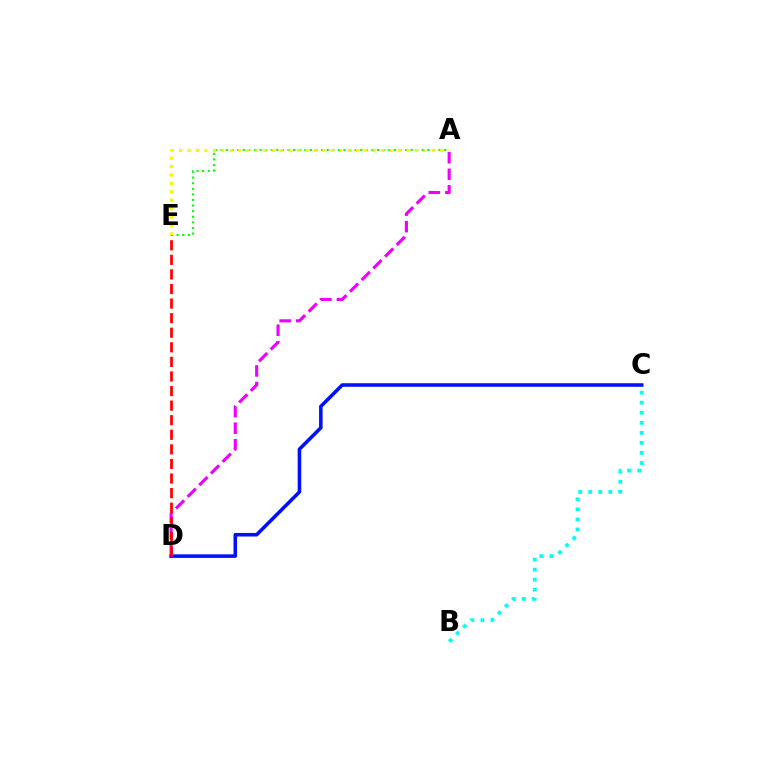{('C', 'D'): [{'color': '#0010ff', 'line_style': 'solid', 'thickness': 2.56}], ('B', 'C'): [{'color': '#00fff6', 'line_style': 'dotted', 'thickness': 2.73}], ('A', 'E'): [{'color': '#08ff00', 'line_style': 'dotted', 'thickness': 1.52}, {'color': '#fcf500', 'line_style': 'dotted', 'thickness': 2.29}], ('A', 'D'): [{'color': '#ee00ff', 'line_style': 'dashed', 'thickness': 2.24}], ('D', 'E'): [{'color': '#ff0000', 'line_style': 'dashed', 'thickness': 1.98}]}